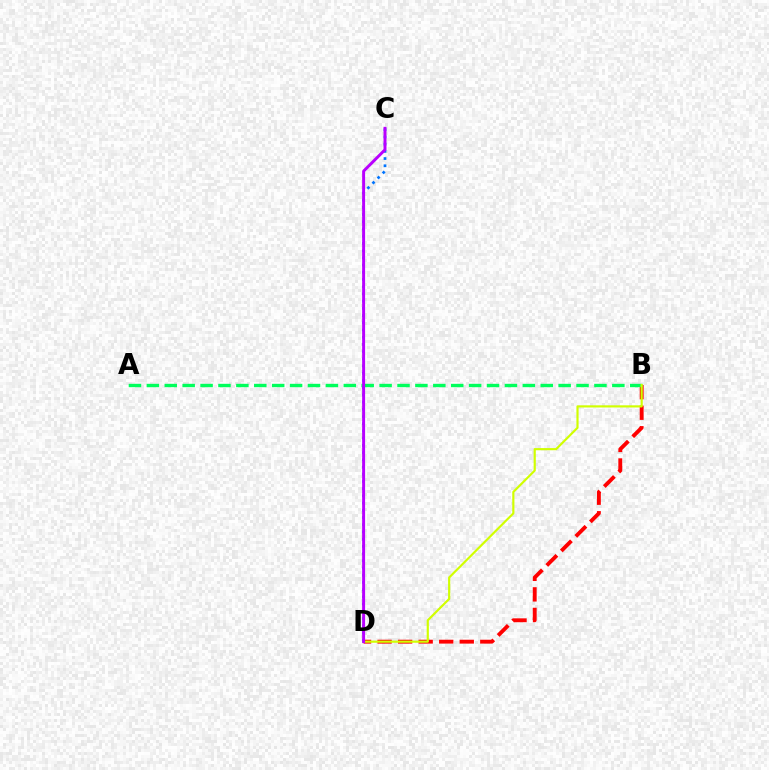{('B', 'D'): [{'color': '#ff0000', 'line_style': 'dashed', 'thickness': 2.79}, {'color': '#d1ff00', 'line_style': 'solid', 'thickness': 1.56}], ('A', 'B'): [{'color': '#00ff5c', 'line_style': 'dashed', 'thickness': 2.43}], ('C', 'D'): [{'color': '#0074ff', 'line_style': 'dotted', 'thickness': 1.96}, {'color': '#b900ff', 'line_style': 'solid', 'thickness': 2.12}]}